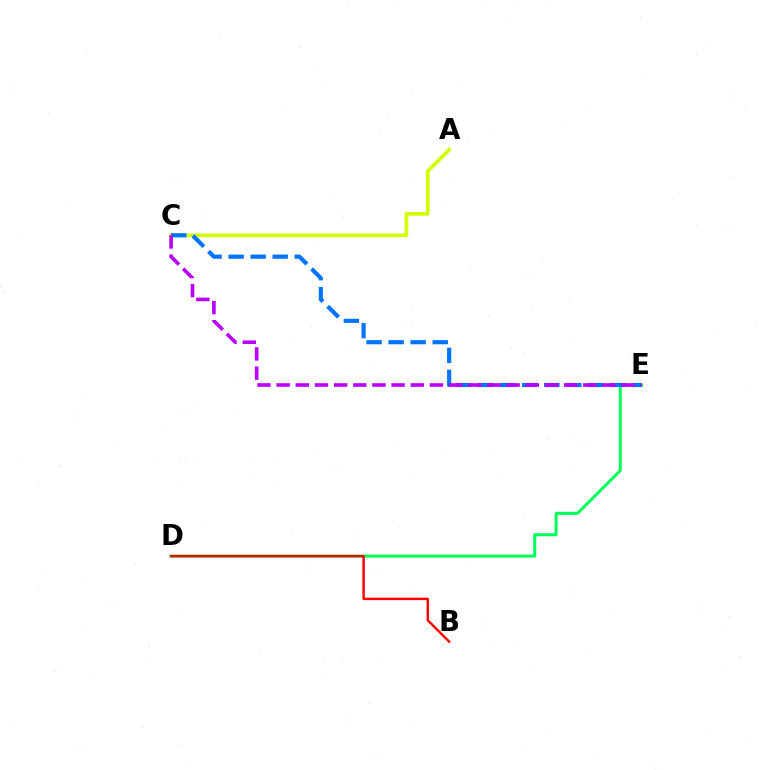{('D', 'E'): [{'color': '#00ff5c', 'line_style': 'solid', 'thickness': 2.18}], ('A', 'C'): [{'color': '#d1ff00', 'line_style': 'solid', 'thickness': 2.64}], ('B', 'D'): [{'color': '#ff0000', 'line_style': 'solid', 'thickness': 1.74}], ('C', 'E'): [{'color': '#0074ff', 'line_style': 'dashed', 'thickness': 3.0}, {'color': '#b900ff', 'line_style': 'dashed', 'thickness': 2.6}]}